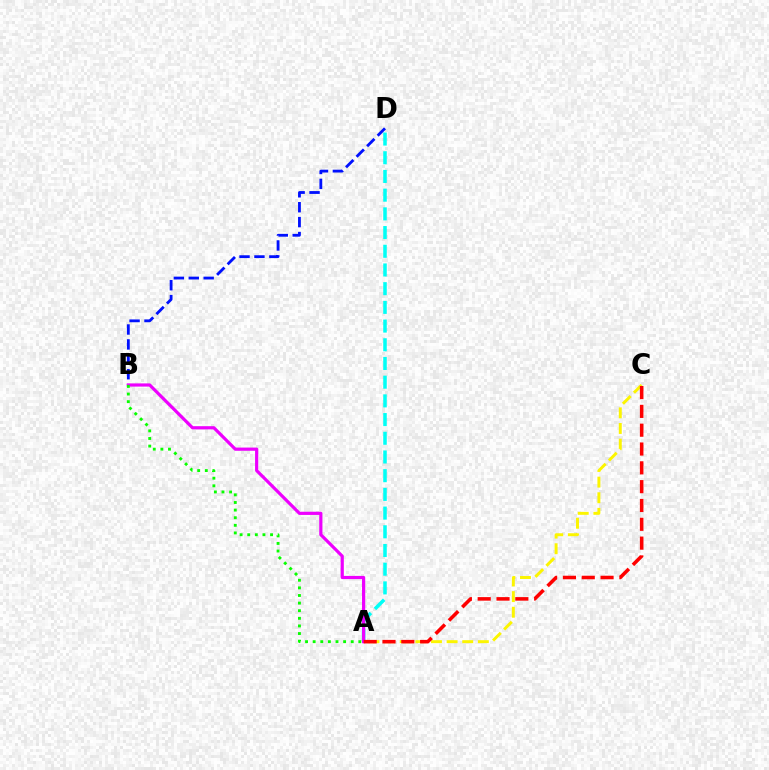{('A', 'C'): [{'color': '#fcf500', 'line_style': 'dashed', 'thickness': 2.12}, {'color': '#ff0000', 'line_style': 'dashed', 'thickness': 2.56}], ('A', 'D'): [{'color': '#00fff6', 'line_style': 'dashed', 'thickness': 2.54}], ('B', 'D'): [{'color': '#0010ff', 'line_style': 'dashed', 'thickness': 2.03}], ('A', 'B'): [{'color': '#ee00ff', 'line_style': 'solid', 'thickness': 2.3}, {'color': '#08ff00', 'line_style': 'dotted', 'thickness': 2.07}]}